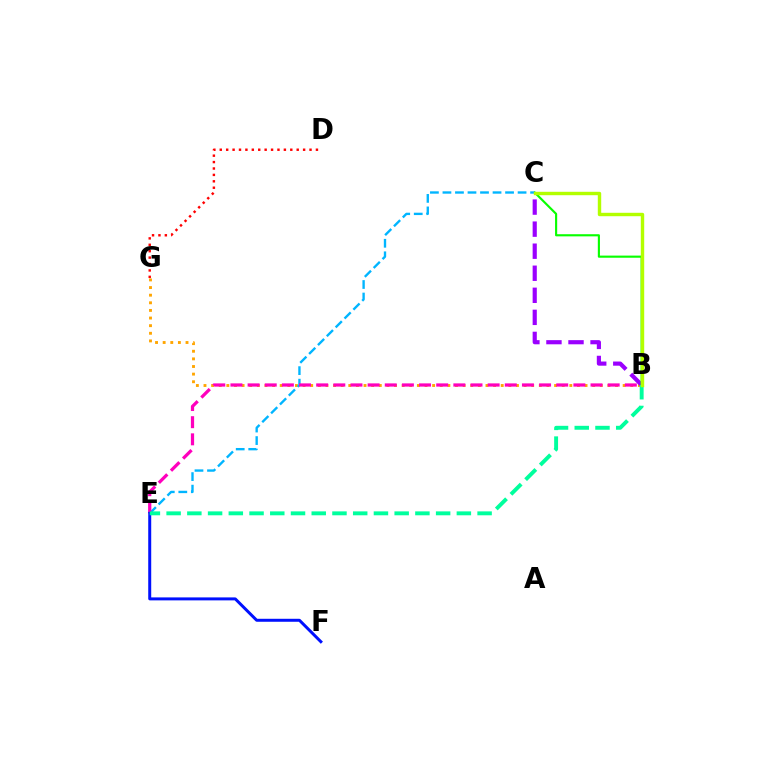{('B', 'G'): [{'color': '#ffa500', 'line_style': 'dotted', 'thickness': 2.07}], ('B', 'C'): [{'color': '#9b00ff', 'line_style': 'dashed', 'thickness': 3.0}, {'color': '#08ff00', 'line_style': 'solid', 'thickness': 1.54}, {'color': '#b3ff00', 'line_style': 'solid', 'thickness': 2.46}], ('C', 'E'): [{'color': '#00b5ff', 'line_style': 'dashed', 'thickness': 1.7}], ('B', 'E'): [{'color': '#ff00bd', 'line_style': 'dashed', 'thickness': 2.33}, {'color': '#00ff9d', 'line_style': 'dashed', 'thickness': 2.82}], ('E', 'F'): [{'color': '#0010ff', 'line_style': 'solid', 'thickness': 2.15}], ('D', 'G'): [{'color': '#ff0000', 'line_style': 'dotted', 'thickness': 1.74}]}